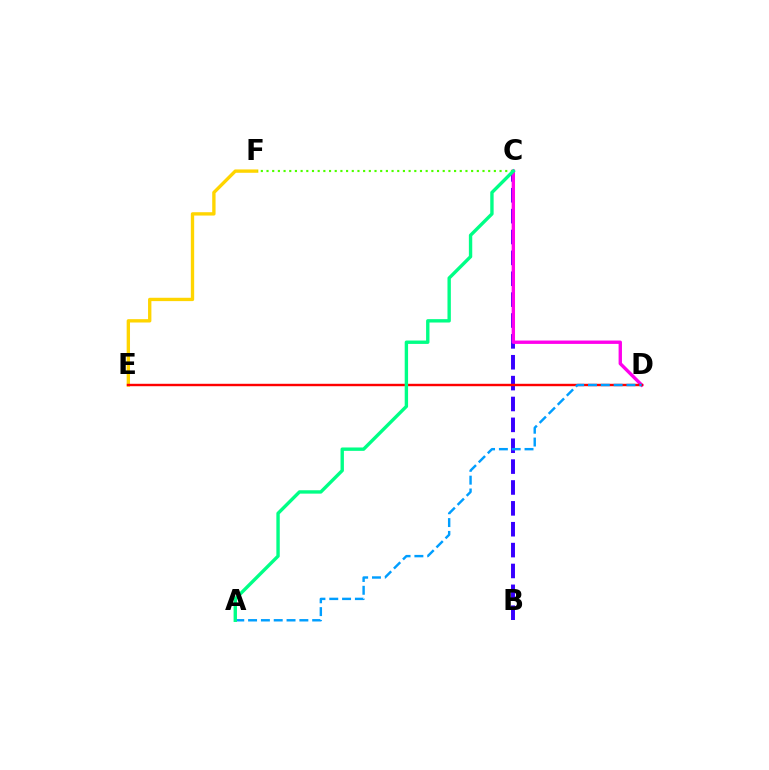{('B', 'C'): [{'color': '#3700ff', 'line_style': 'dashed', 'thickness': 2.84}], ('E', 'F'): [{'color': '#ffd500', 'line_style': 'solid', 'thickness': 2.41}], ('C', 'D'): [{'color': '#ff00ed', 'line_style': 'solid', 'thickness': 2.42}], ('C', 'F'): [{'color': '#4fff00', 'line_style': 'dotted', 'thickness': 1.54}], ('D', 'E'): [{'color': '#ff0000', 'line_style': 'solid', 'thickness': 1.74}], ('A', 'D'): [{'color': '#009eff', 'line_style': 'dashed', 'thickness': 1.74}], ('A', 'C'): [{'color': '#00ff86', 'line_style': 'solid', 'thickness': 2.43}]}